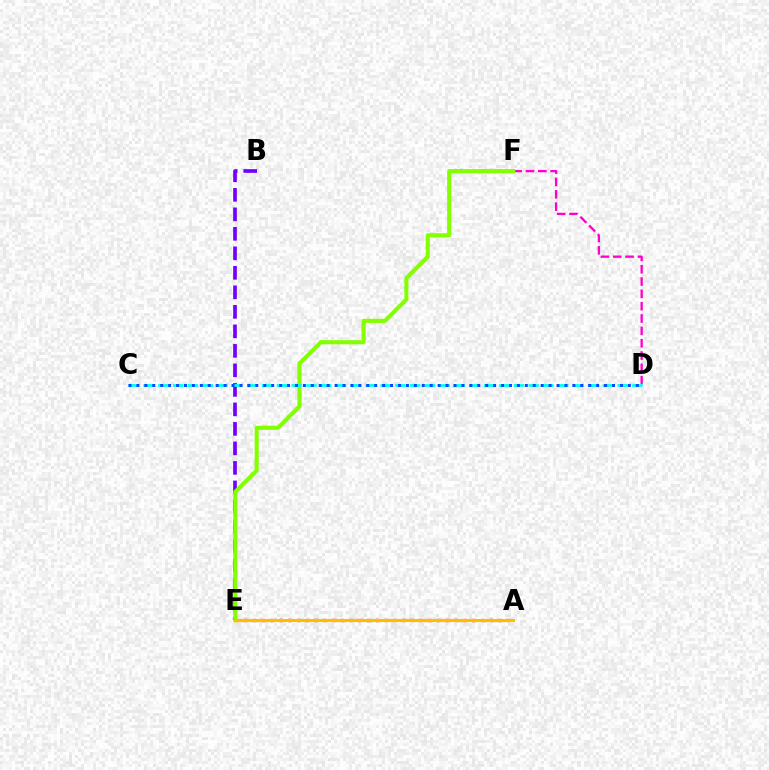{('D', 'F'): [{'color': '#ff00cf', 'line_style': 'dashed', 'thickness': 1.68}], ('A', 'E'): [{'color': '#ff0000', 'line_style': 'dotted', 'thickness': 2.38}, {'color': '#00ff39', 'line_style': 'dashed', 'thickness': 2.18}, {'color': '#ffbd00', 'line_style': 'solid', 'thickness': 2.21}], ('B', 'E'): [{'color': '#7200ff', 'line_style': 'dashed', 'thickness': 2.65}], ('E', 'F'): [{'color': '#84ff00', 'line_style': 'solid', 'thickness': 2.95}], ('C', 'D'): [{'color': '#00fff6', 'line_style': 'dashed', 'thickness': 2.01}, {'color': '#004bff', 'line_style': 'dotted', 'thickness': 2.15}]}